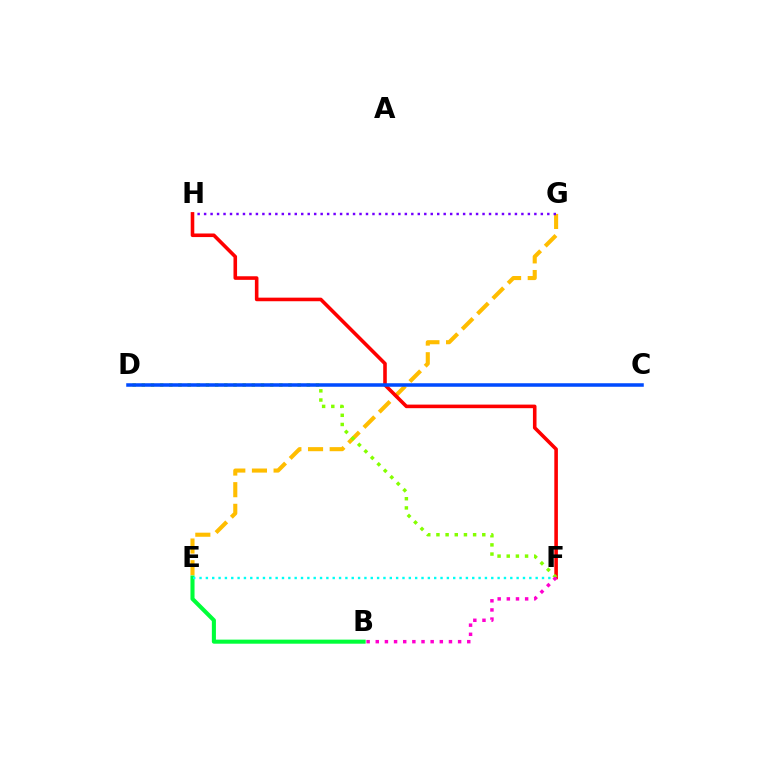{('E', 'G'): [{'color': '#ffbd00', 'line_style': 'dashed', 'thickness': 2.94}], ('B', 'E'): [{'color': '#00ff39', 'line_style': 'solid', 'thickness': 2.93}], ('G', 'H'): [{'color': '#7200ff', 'line_style': 'dotted', 'thickness': 1.76}], ('F', 'H'): [{'color': '#ff0000', 'line_style': 'solid', 'thickness': 2.58}], ('E', 'F'): [{'color': '#00fff6', 'line_style': 'dotted', 'thickness': 1.72}], ('D', 'F'): [{'color': '#84ff00', 'line_style': 'dotted', 'thickness': 2.49}], ('C', 'D'): [{'color': '#004bff', 'line_style': 'solid', 'thickness': 2.54}], ('B', 'F'): [{'color': '#ff00cf', 'line_style': 'dotted', 'thickness': 2.49}]}